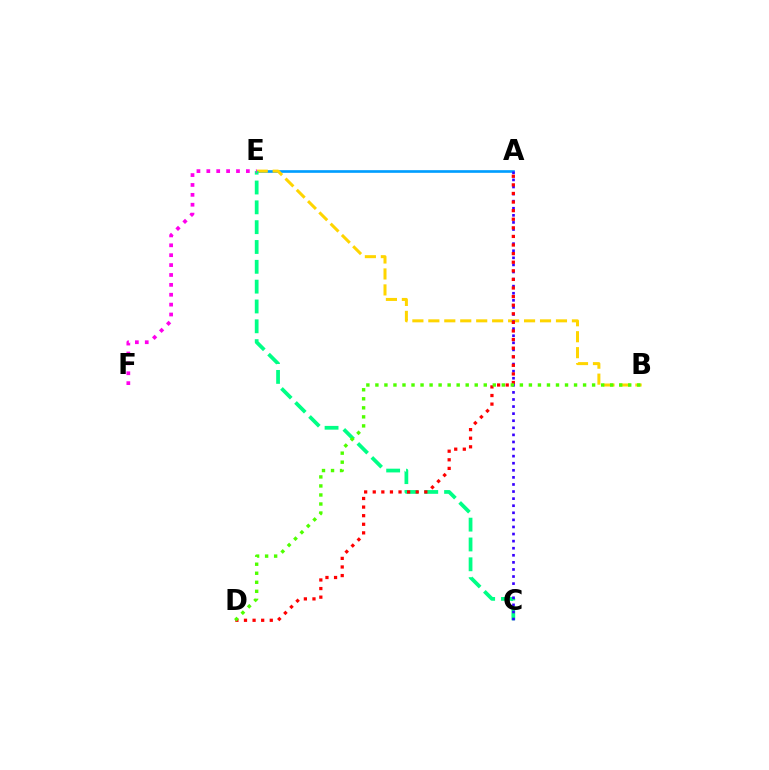{('A', 'E'): [{'color': '#009eff', 'line_style': 'solid', 'thickness': 1.92}], ('B', 'E'): [{'color': '#ffd500', 'line_style': 'dashed', 'thickness': 2.17}], ('C', 'E'): [{'color': '#00ff86', 'line_style': 'dashed', 'thickness': 2.69}], ('A', 'C'): [{'color': '#3700ff', 'line_style': 'dotted', 'thickness': 1.92}], ('E', 'F'): [{'color': '#ff00ed', 'line_style': 'dotted', 'thickness': 2.69}], ('A', 'D'): [{'color': '#ff0000', 'line_style': 'dotted', 'thickness': 2.33}], ('B', 'D'): [{'color': '#4fff00', 'line_style': 'dotted', 'thickness': 2.45}]}